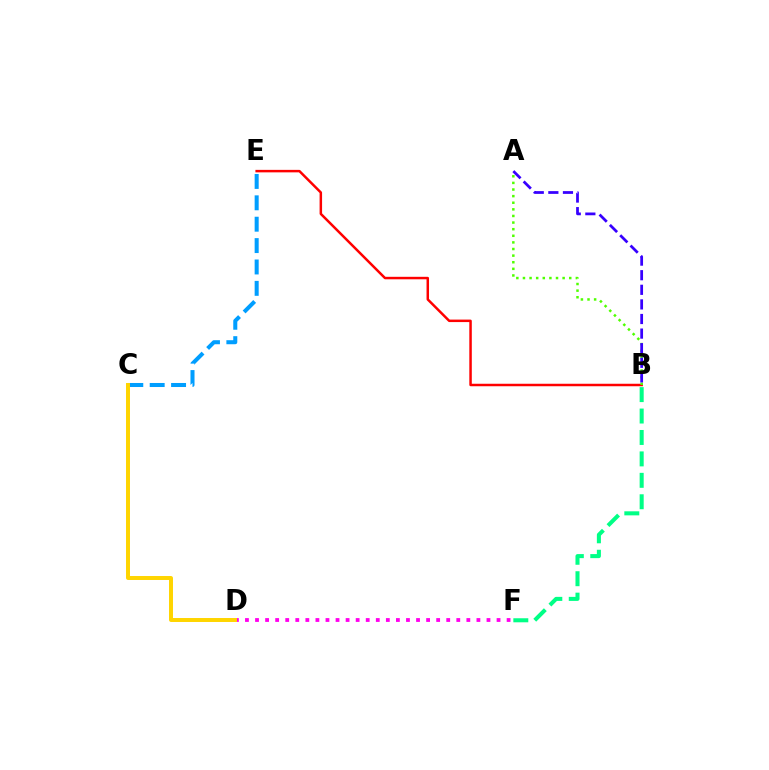{('C', 'E'): [{'color': '#009eff', 'line_style': 'dashed', 'thickness': 2.9}], ('B', 'E'): [{'color': '#ff0000', 'line_style': 'solid', 'thickness': 1.79}], ('A', 'B'): [{'color': '#4fff00', 'line_style': 'dotted', 'thickness': 1.8}, {'color': '#3700ff', 'line_style': 'dashed', 'thickness': 1.98}], ('D', 'F'): [{'color': '#ff00ed', 'line_style': 'dotted', 'thickness': 2.73}], ('C', 'D'): [{'color': '#ffd500', 'line_style': 'solid', 'thickness': 2.86}], ('B', 'F'): [{'color': '#00ff86', 'line_style': 'dashed', 'thickness': 2.91}]}